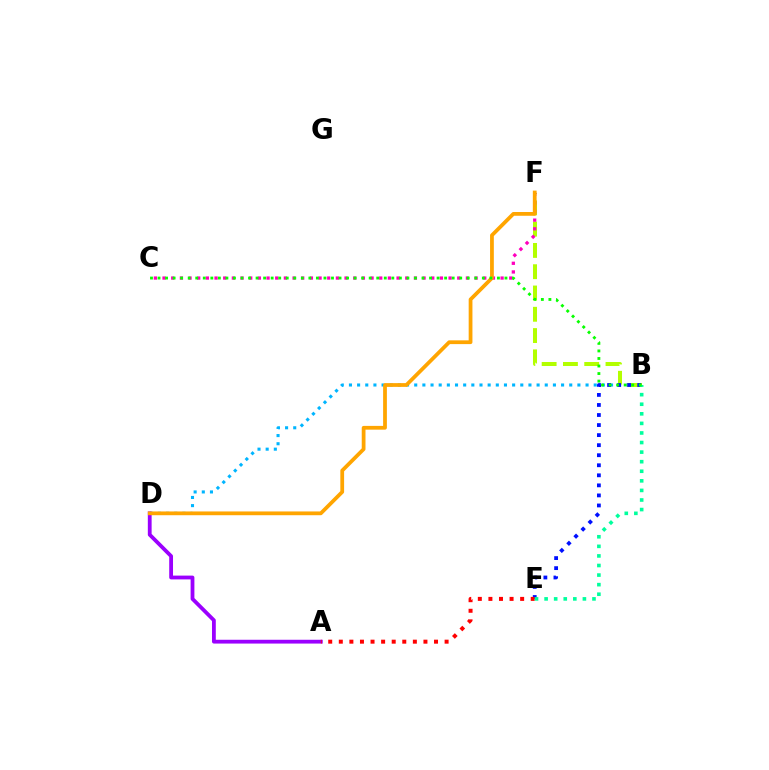{('B', 'D'): [{'color': '#00b5ff', 'line_style': 'dotted', 'thickness': 2.22}], ('A', 'D'): [{'color': '#9b00ff', 'line_style': 'solid', 'thickness': 2.74}], ('B', 'F'): [{'color': '#b3ff00', 'line_style': 'dashed', 'thickness': 2.89}], ('B', 'E'): [{'color': '#0010ff', 'line_style': 'dotted', 'thickness': 2.73}, {'color': '#00ff9d', 'line_style': 'dotted', 'thickness': 2.6}], ('C', 'F'): [{'color': '#ff00bd', 'line_style': 'dotted', 'thickness': 2.36}], ('A', 'E'): [{'color': '#ff0000', 'line_style': 'dotted', 'thickness': 2.87}], ('D', 'F'): [{'color': '#ffa500', 'line_style': 'solid', 'thickness': 2.71}], ('B', 'C'): [{'color': '#08ff00', 'line_style': 'dotted', 'thickness': 2.05}]}